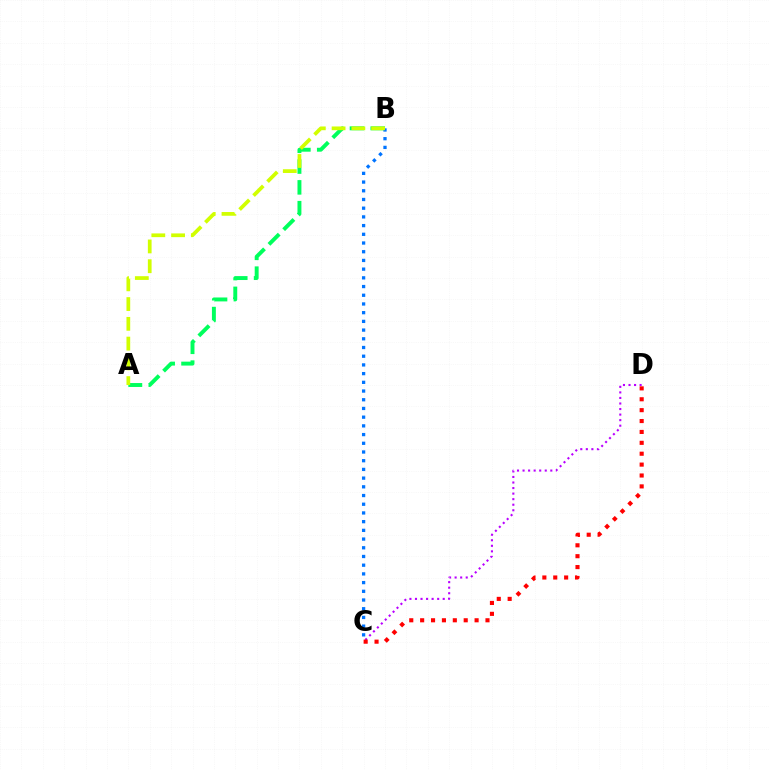{('A', 'B'): [{'color': '#00ff5c', 'line_style': 'dashed', 'thickness': 2.83}, {'color': '#d1ff00', 'line_style': 'dashed', 'thickness': 2.68}], ('C', 'D'): [{'color': '#b900ff', 'line_style': 'dotted', 'thickness': 1.51}, {'color': '#ff0000', 'line_style': 'dotted', 'thickness': 2.96}], ('B', 'C'): [{'color': '#0074ff', 'line_style': 'dotted', 'thickness': 2.37}]}